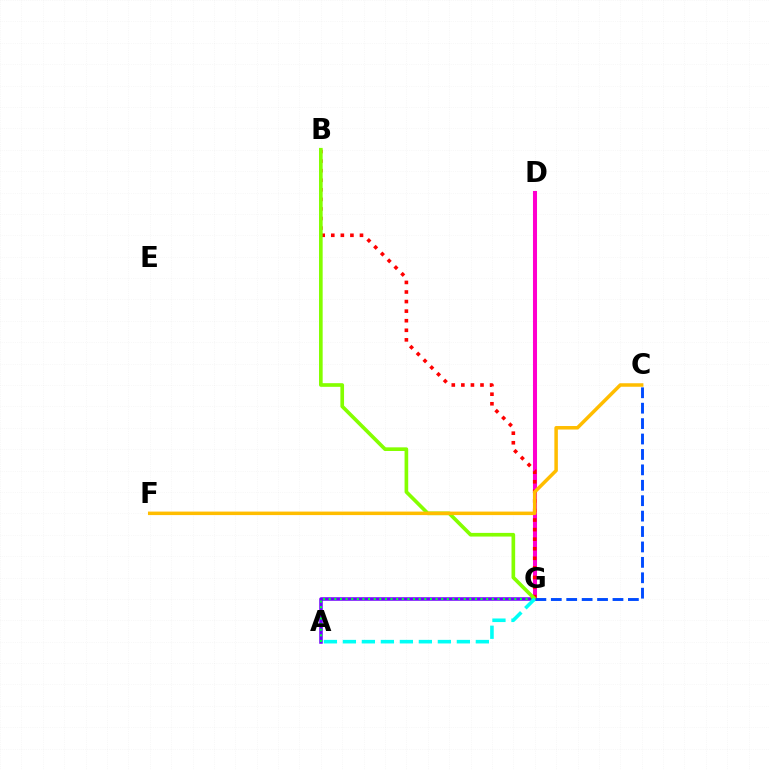{('A', 'G'): [{'color': '#7200ff', 'line_style': 'solid', 'thickness': 2.54}, {'color': '#00ff39', 'line_style': 'dotted', 'thickness': 1.53}, {'color': '#00fff6', 'line_style': 'dashed', 'thickness': 2.58}], ('D', 'G'): [{'color': '#ff00cf', 'line_style': 'solid', 'thickness': 2.91}], ('B', 'G'): [{'color': '#ff0000', 'line_style': 'dotted', 'thickness': 2.6}, {'color': '#84ff00', 'line_style': 'solid', 'thickness': 2.63}], ('C', 'F'): [{'color': '#ffbd00', 'line_style': 'solid', 'thickness': 2.52}], ('C', 'G'): [{'color': '#004bff', 'line_style': 'dashed', 'thickness': 2.09}]}